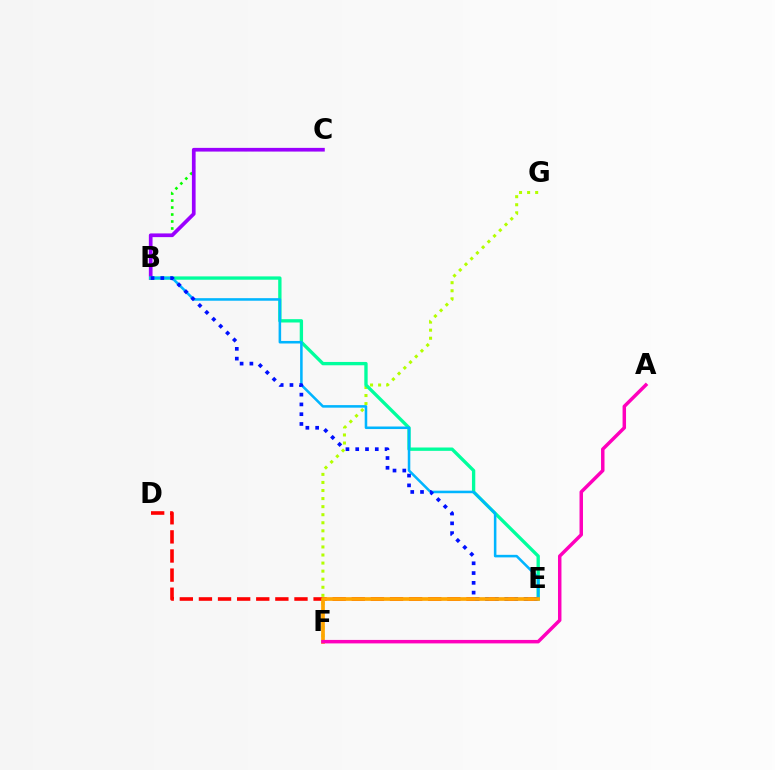{('D', 'E'): [{'color': '#ff0000', 'line_style': 'dashed', 'thickness': 2.6}], ('B', 'C'): [{'color': '#08ff00', 'line_style': 'dotted', 'thickness': 1.9}, {'color': '#9b00ff', 'line_style': 'solid', 'thickness': 2.66}], ('F', 'G'): [{'color': '#b3ff00', 'line_style': 'dotted', 'thickness': 2.19}], ('B', 'E'): [{'color': '#00ff9d', 'line_style': 'solid', 'thickness': 2.4}, {'color': '#00b5ff', 'line_style': 'solid', 'thickness': 1.84}, {'color': '#0010ff', 'line_style': 'dotted', 'thickness': 2.66}], ('E', 'F'): [{'color': '#ffa500', 'line_style': 'solid', 'thickness': 2.65}], ('A', 'F'): [{'color': '#ff00bd', 'line_style': 'solid', 'thickness': 2.5}]}